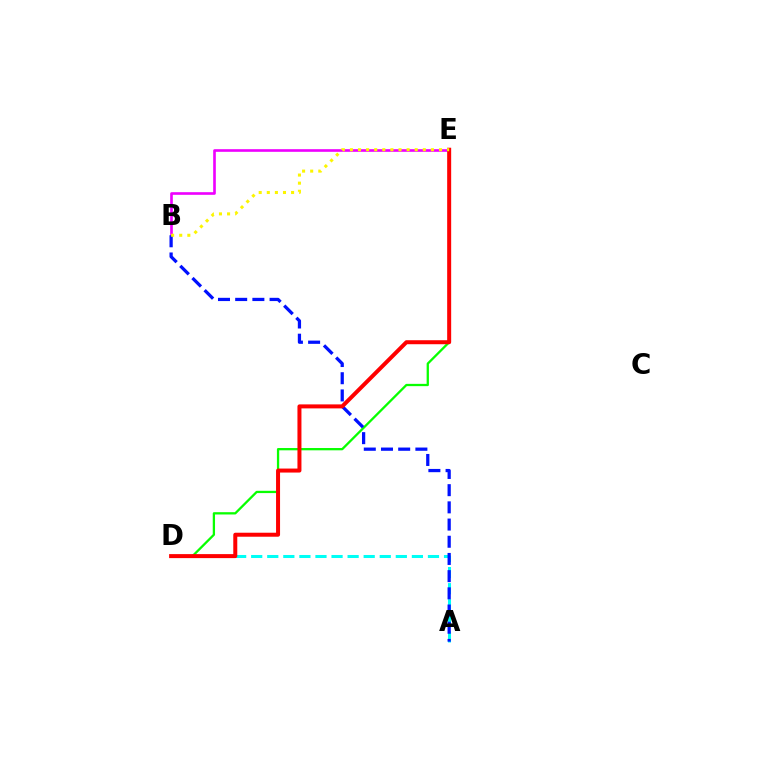{('B', 'E'): [{'color': '#ee00ff', 'line_style': 'solid', 'thickness': 1.9}, {'color': '#fcf500', 'line_style': 'dotted', 'thickness': 2.2}], ('D', 'E'): [{'color': '#08ff00', 'line_style': 'solid', 'thickness': 1.65}, {'color': '#ff0000', 'line_style': 'solid', 'thickness': 2.88}], ('A', 'D'): [{'color': '#00fff6', 'line_style': 'dashed', 'thickness': 2.18}], ('A', 'B'): [{'color': '#0010ff', 'line_style': 'dashed', 'thickness': 2.34}]}